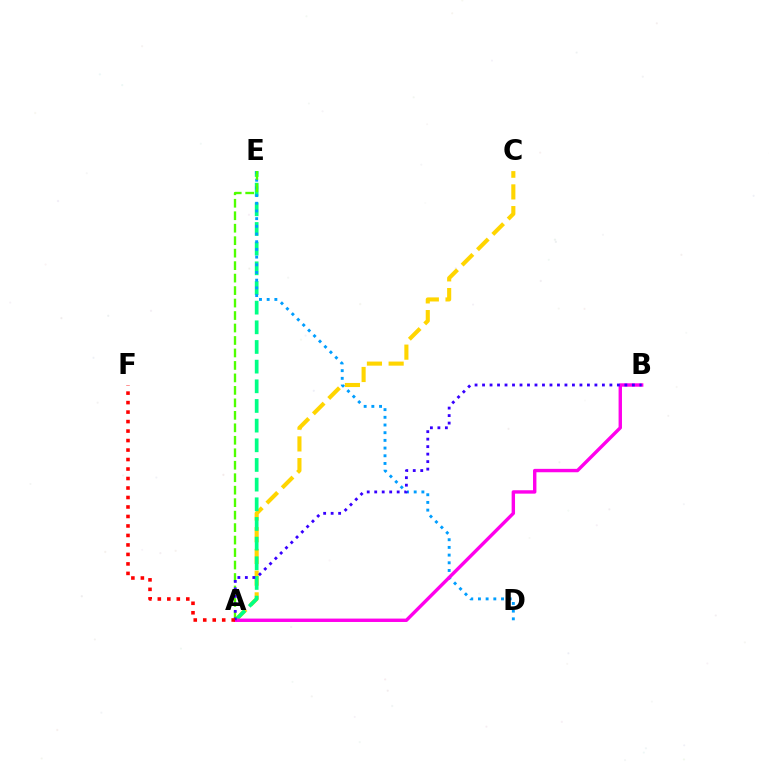{('A', 'C'): [{'color': '#ffd500', 'line_style': 'dashed', 'thickness': 2.95}], ('A', 'E'): [{'color': '#00ff86', 'line_style': 'dashed', 'thickness': 2.67}, {'color': '#4fff00', 'line_style': 'dashed', 'thickness': 1.69}], ('D', 'E'): [{'color': '#009eff', 'line_style': 'dotted', 'thickness': 2.09}], ('A', 'B'): [{'color': '#ff00ed', 'line_style': 'solid', 'thickness': 2.45}, {'color': '#3700ff', 'line_style': 'dotted', 'thickness': 2.04}], ('A', 'F'): [{'color': '#ff0000', 'line_style': 'dotted', 'thickness': 2.58}]}